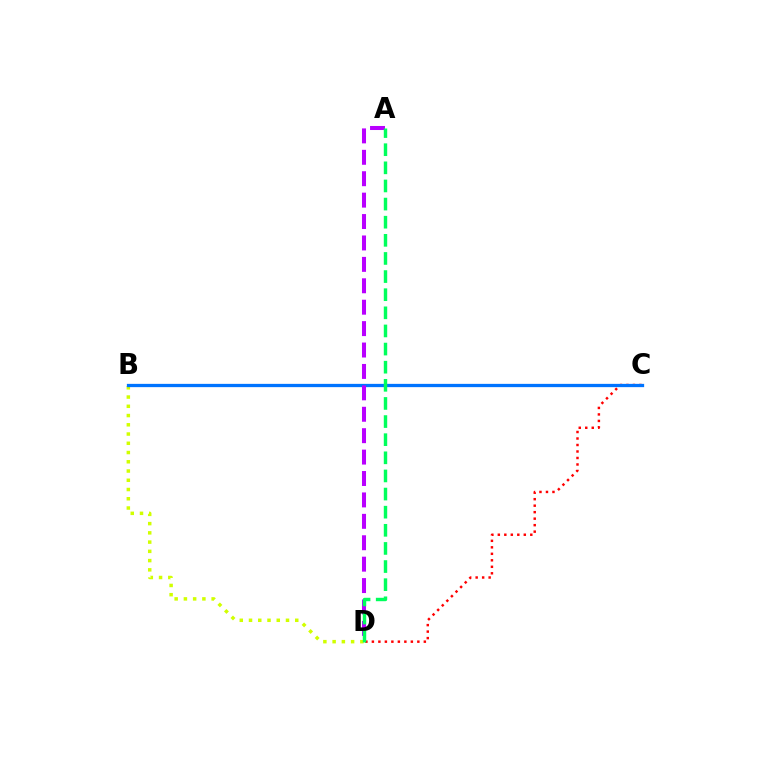{('C', 'D'): [{'color': '#ff0000', 'line_style': 'dotted', 'thickness': 1.76}], ('B', 'D'): [{'color': '#d1ff00', 'line_style': 'dotted', 'thickness': 2.51}], ('B', 'C'): [{'color': '#0074ff', 'line_style': 'solid', 'thickness': 2.35}], ('A', 'D'): [{'color': '#b900ff', 'line_style': 'dashed', 'thickness': 2.91}, {'color': '#00ff5c', 'line_style': 'dashed', 'thickness': 2.46}]}